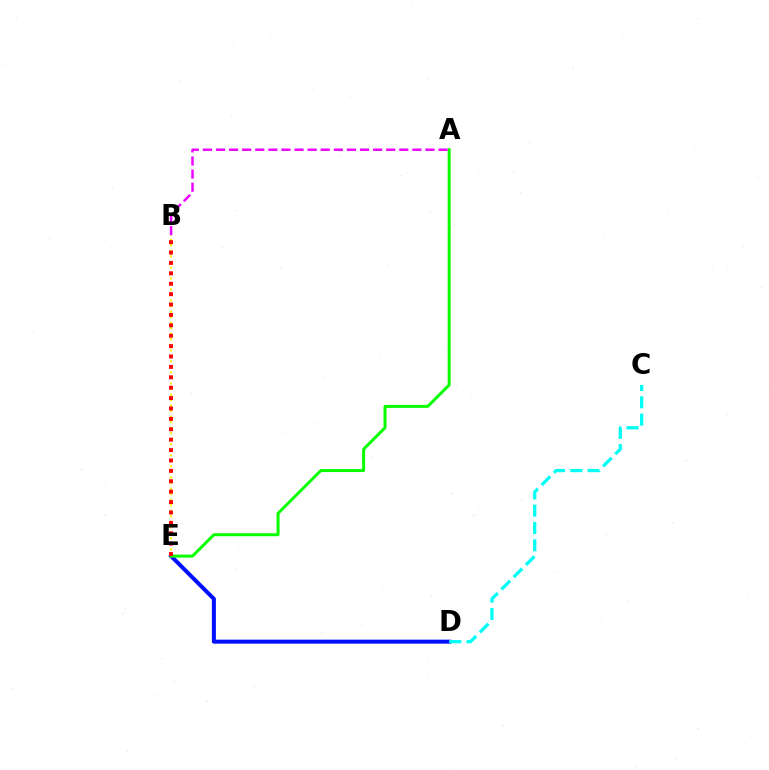{('D', 'E'): [{'color': '#0010ff', 'line_style': 'solid', 'thickness': 2.9}], ('C', 'D'): [{'color': '#00fff6', 'line_style': 'dashed', 'thickness': 2.35}], ('A', 'E'): [{'color': '#08ff00', 'line_style': 'solid', 'thickness': 2.15}], ('A', 'B'): [{'color': '#ee00ff', 'line_style': 'dashed', 'thickness': 1.78}], ('B', 'E'): [{'color': '#fcf500', 'line_style': 'dotted', 'thickness': 1.5}, {'color': '#ff0000', 'line_style': 'dotted', 'thickness': 2.82}]}